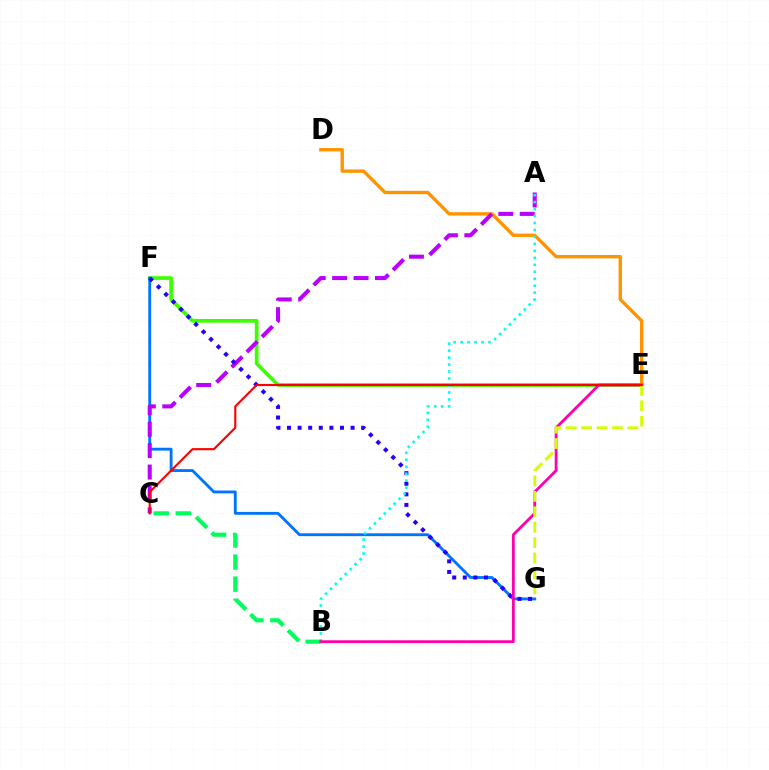{('E', 'F'): [{'color': '#3dff00', 'line_style': 'solid', 'thickness': 2.67}], ('D', 'E'): [{'color': '#ff9400', 'line_style': 'solid', 'thickness': 2.43}], ('F', 'G'): [{'color': '#0074ff', 'line_style': 'solid', 'thickness': 2.05}, {'color': '#2500ff', 'line_style': 'dotted', 'thickness': 2.88}], ('B', 'C'): [{'color': '#00ff5c', 'line_style': 'dashed', 'thickness': 3.0}], ('A', 'C'): [{'color': '#b900ff', 'line_style': 'dashed', 'thickness': 2.91}], ('A', 'B'): [{'color': '#00fff6', 'line_style': 'dotted', 'thickness': 1.89}], ('B', 'E'): [{'color': '#ff00ac', 'line_style': 'solid', 'thickness': 2.01}], ('E', 'G'): [{'color': '#d1ff00', 'line_style': 'dashed', 'thickness': 2.09}], ('C', 'E'): [{'color': '#ff0000', 'line_style': 'solid', 'thickness': 1.53}]}